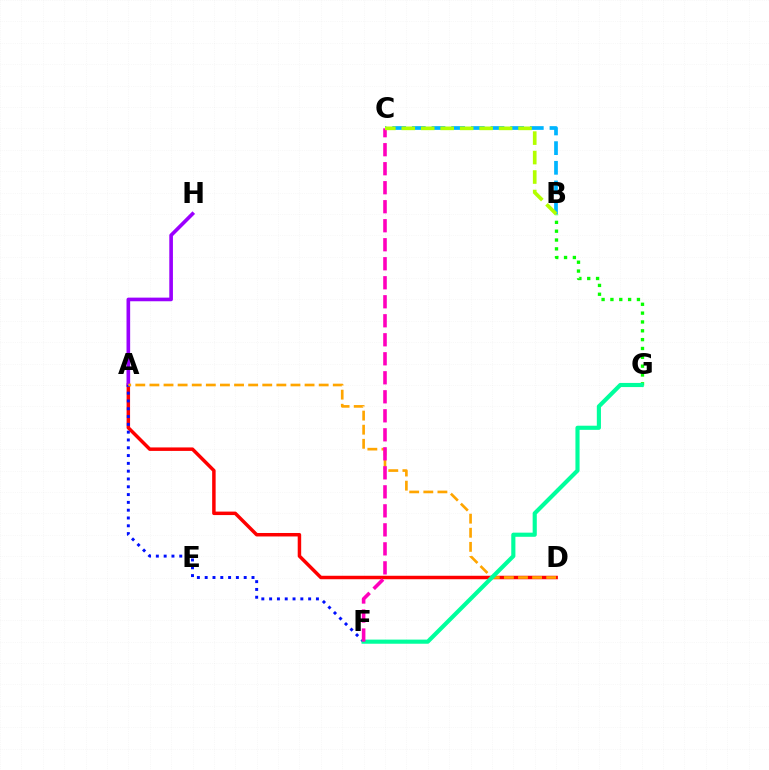{('A', 'D'): [{'color': '#ff0000', 'line_style': 'solid', 'thickness': 2.5}, {'color': '#ffa500', 'line_style': 'dashed', 'thickness': 1.92}], ('B', 'G'): [{'color': '#08ff00', 'line_style': 'dotted', 'thickness': 2.4}], ('A', 'H'): [{'color': '#9b00ff', 'line_style': 'solid', 'thickness': 2.62}], ('A', 'F'): [{'color': '#0010ff', 'line_style': 'dotted', 'thickness': 2.12}], ('F', 'G'): [{'color': '#00ff9d', 'line_style': 'solid', 'thickness': 2.98}], ('B', 'C'): [{'color': '#00b5ff', 'line_style': 'dashed', 'thickness': 2.67}, {'color': '#b3ff00', 'line_style': 'dashed', 'thickness': 2.64}], ('C', 'F'): [{'color': '#ff00bd', 'line_style': 'dashed', 'thickness': 2.58}]}